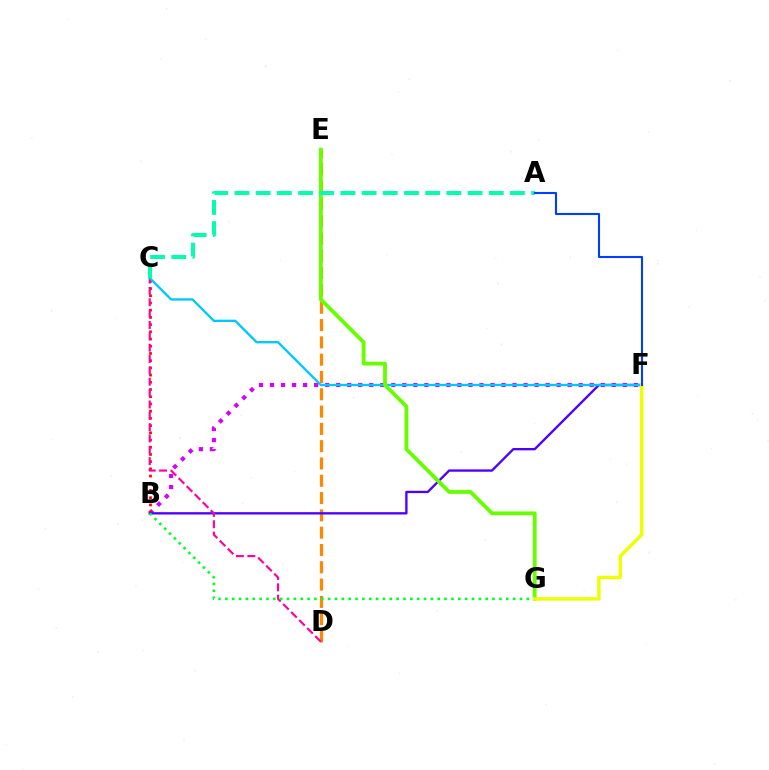{('B', 'F'): [{'color': '#d600ff', 'line_style': 'dotted', 'thickness': 3.0}, {'color': '#4f00ff', 'line_style': 'solid', 'thickness': 1.69}], ('B', 'C'): [{'color': '#ff0000', 'line_style': 'dotted', 'thickness': 1.96}], ('D', 'E'): [{'color': '#ff8800', 'line_style': 'dashed', 'thickness': 2.35}], ('C', 'D'): [{'color': '#ff00a0', 'line_style': 'dashed', 'thickness': 1.54}], ('C', 'F'): [{'color': '#00c7ff', 'line_style': 'solid', 'thickness': 1.67}], ('E', 'G'): [{'color': '#66ff00', 'line_style': 'solid', 'thickness': 2.74}], ('A', 'C'): [{'color': '#00ffaf', 'line_style': 'dashed', 'thickness': 2.88}], ('B', 'G'): [{'color': '#00ff27', 'line_style': 'dotted', 'thickness': 1.86}], ('F', 'G'): [{'color': '#eeff00', 'line_style': 'solid', 'thickness': 2.47}], ('A', 'F'): [{'color': '#003fff', 'line_style': 'solid', 'thickness': 1.51}]}